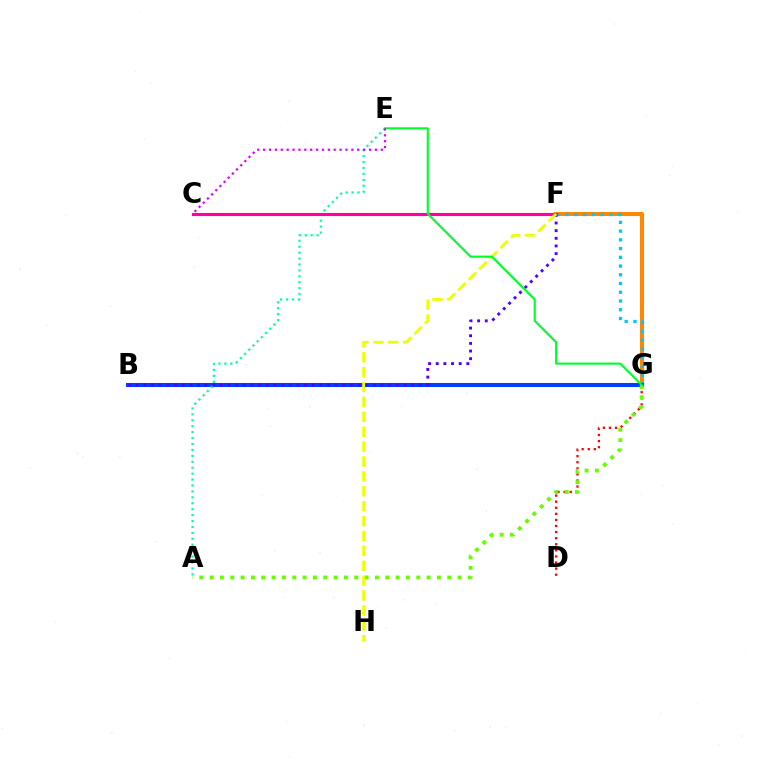{('F', 'G'): [{'color': '#ff8800', 'line_style': 'solid', 'thickness': 2.93}, {'color': '#00c7ff', 'line_style': 'dotted', 'thickness': 2.37}], ('D', 'G'): [{'color': '#ff0000', 'line_style': 'dotted', 'thickness': 1.65}], ('B', 'G'): [{'color': '#003fff', 'line_style': 'solid', 'thickness': 2.91}], ('A', 'E'): [{'color': '#00ffaf', 'line_style': 'dotted', 'thickness': 1.61}], ('A', 'G'): [{'color': '#66ff00', 'line_style': 'dotted', 'thickness': 2.81}], ('B', 'F'): [{'color': '#4f00ff', 'line_style': 'dotted', 'thickness': 2.08}], ('C', 'F'): [{'color': '#ff00a0', 'line_style': 'solid', 'thickness': 2.26}], ('F', 'H'): [{'color': '#eeff00', 'line_style': 'dashed', 'thickness': 2.02}], ('E', 'G'): [{'color': '#00ff27', 'line_style': 'solid', 'thickness': 1.52}], ('C', 'E'): [{'color': '#d600ff', 'line_style': 'dotted', 'thickness': 1.6}]}